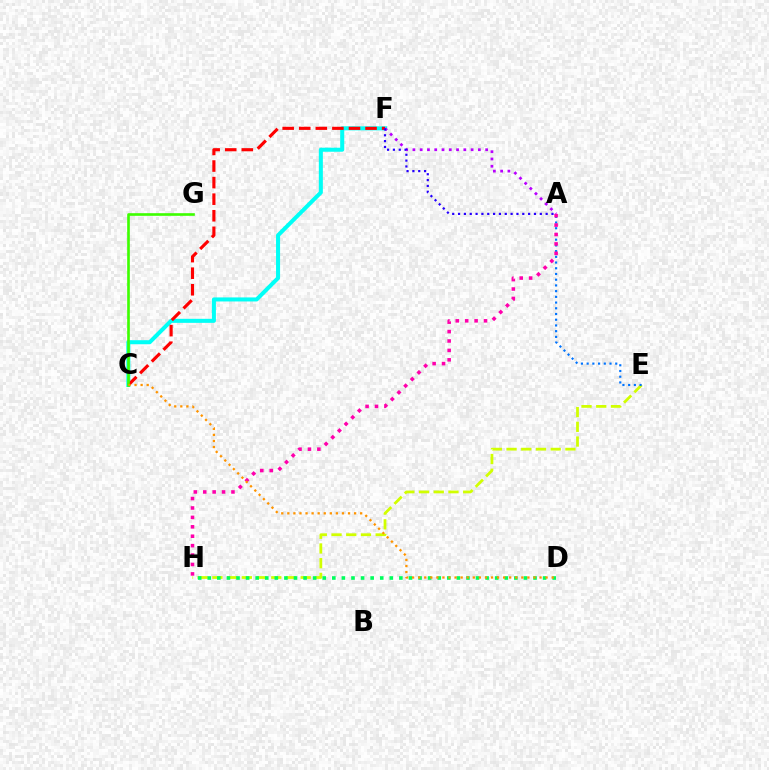{('C', 'F'): [{'color': '#00fff6', 'line_style': 'solid', 'thickness': 2.91}, {'color': '#ff0000', 'line_style': 'dashed', 'thickness': 2.25}], ('E', 'H'): [{'color': '#d1ff00', 'line_style': 'dashed', 'thickness': 2.0}], ('A', 'E'): [{'color': '#0074ff', 'line_style': 'dotted', 'thickness': 1.55}], ('A', 'F'): [{'color': '#b900ff', 'line_style': 'dotted', 'thickness': 1.98}, {'color': '#2500ff', 'line_style': 'dotted', 'thickness': 1.59}], ('C', 'G'): [{'color': '#3dff00', 'line_style': 'solid', 'thickness': 1.9}], ('A', 'H'): [{'color': '#ff00ac', 'line_style': 'dotted', 'thickness': 2.56}], ('D', 'H'): [{'color': '#00ff5c', 'line_style': 'dotted', 'thickness': 2.6}], ('C', 'D'): [{'color': '#ff9400', 'line_style': 'dotted', 'thickness': 1.65}]}